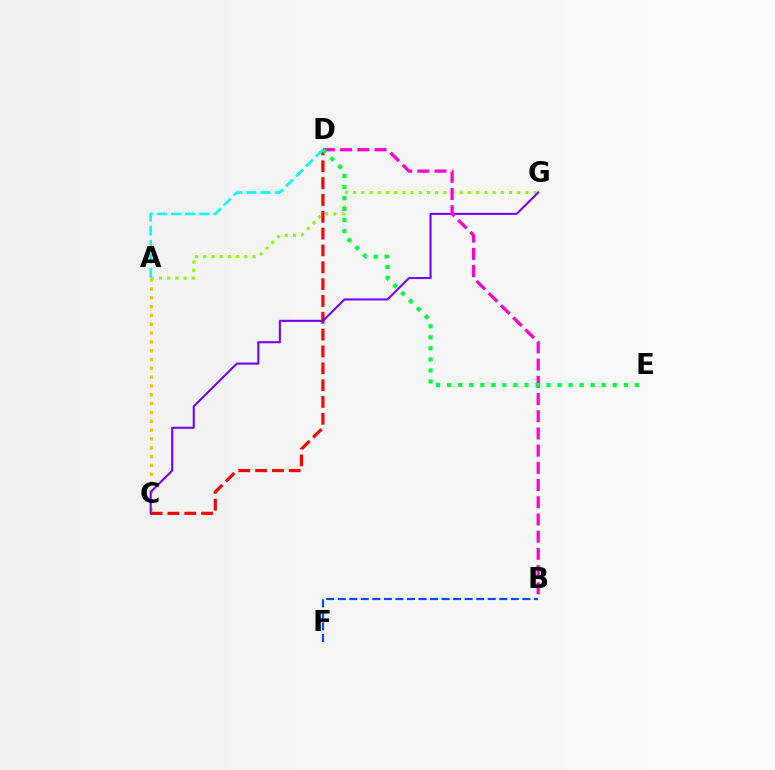{('A', 'C'): [{'color': '#ffbd00', 'line_style': 'dotted', 'thickness': 2.4}], ('B', 'F'): [{'color': '#004bff', 'line_style': 'dashed', 'thickness': 1.57}], ('A', 'G'): [{'color': '#84ff00', 'line_style': 'dotted', 'thickness': 2.23}], ('C', 'D'): [{'color': '#ff0000', 'line_style': 'dashed', 'thickness': 2.29}], ('C', 'G'): [{'color': '#7200ff', 'line_style': 'solid', 'thickness': 1.5}], ('B', 'D'): [{'color': '#ff00cf', 'line_style': 'dashed', 'thickness': 2.34}], ('D', 'E'): [{'color': '#00ff39', 'line_style': 'dotted', 'thickness': 3.0}], ('A', 'D'): [{'color': '#00fff6', 'line_style': 'dashed', 'thickness': 1.91}]}